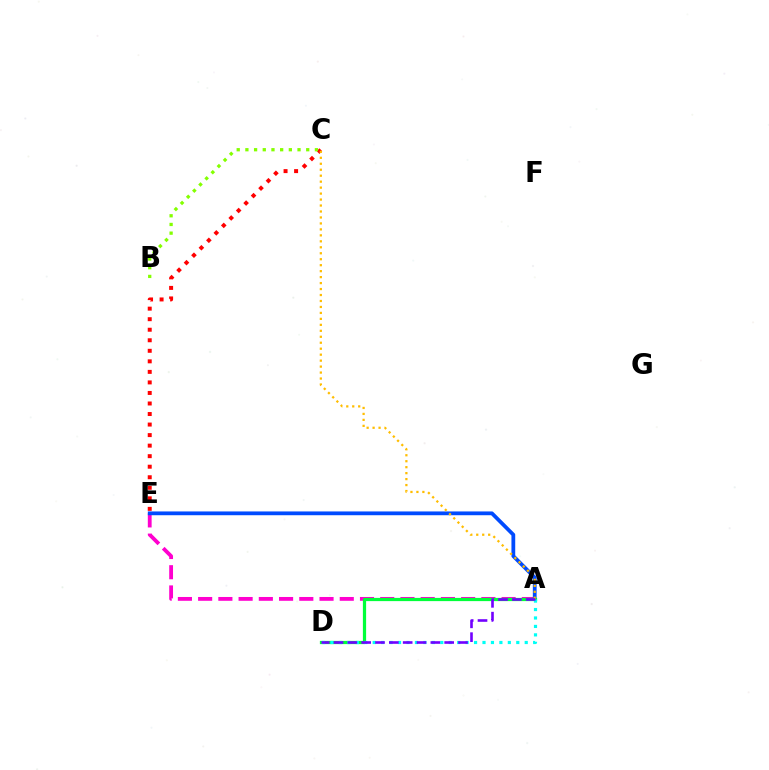{('A', 'E'): [{'color': '#ff00cf', 'line_style': 'dashed', 'thickness': 2.75}, {'color': '#004bff', 'line_style': 'solid', 'thickness': 2.72}], ('C', 'E'): [{'color': '#ff0000', 'line_style': 'dotted', 'thickness': 2.86}], ('A', 'D'): [{'color': '#00ff39', 'line_style': 'solid', 'thickness': 2.32}, {'color': '#00fff6', 'line_style': 'dotted', 'thickness': 2.29}, {'color': '#7200ff', 'line_style': 'dashed', 'thickness': 1.88}], ('B', 'C'): [{'color': '#84ff00', 'line_style': 'dotted', 'thickness': 2.36}], ('A', 'C'): [{'color': '#ffbd00', 'line_style': 'dotted', 'thickness': 1.62}]}